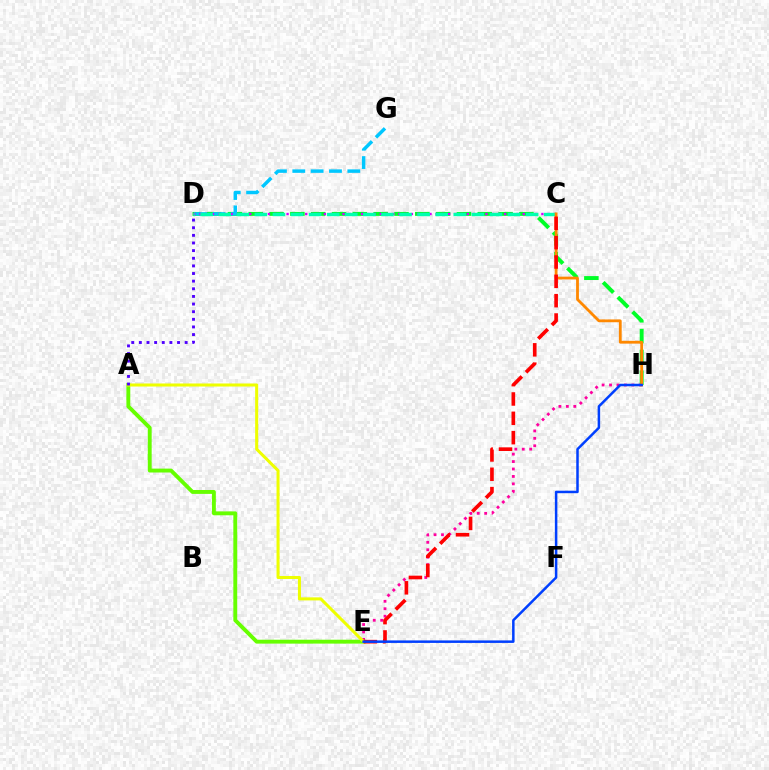{('D', 'H'): [{'color': '#00ff27', 'line_style': 'dashed', 'thickness': 2.83}], ('E', 'H'): [{'color': '#ff00a0', 'line_style': 'dotted', 'thickness': 2.02}, {'color': '#003fff', 'line_style': 'solid', 'thickness': 1.8}], ('A', 'E'): [{'color': '#66ff00', 'line_style': 'solid', 'thickness': 2.8}, {'color': '#eeff00', 'line_style': 'solid', 'thickness': 2.19}], ('D', 'G'): [{'color': '#00c7ff', 'line_style': 'dashed', 'thickness': 2.49}], ('A', 'D'): [{'color': '#4f00ff', 'line_style': 'dotted', 'thickness': 2.07}], ('C', 'D'): [{'color': '#d600ff', 'line_style': 'dotted', 'thickness': 1.69}, {'color': '#00ffaf', 'line_style': 'dashed', 'thickness': 2.46}], ('C', 'H'): [{'color': '#ff8800', 'line_style': 'solid', 'thickness': 2.02}], ('C', 'E'): [{'color': '#ff0000', 'line_style': 'dashed', 'thickness': 2.63}]}